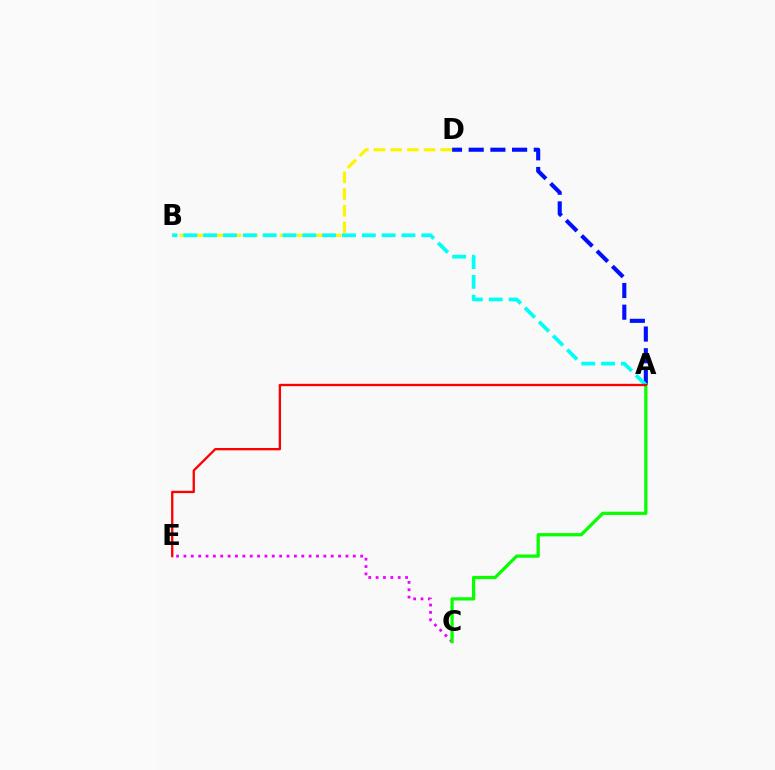{('C', 'E'): [{'color': '#ee00ff', 'line_style': 'dotted', 'thickness': 2.0}], ('A', 'D'): [{'color': '#0010ff', 'line_style': 'dashed', 'thickness': 2.95}], ('B', 'D'): [{'color': '#fcf500', 'line_style': 'dashed', 'thickness': 2.27}], ('A', 'C'): [{'color': '#08ff00', 'line_style': 'solid', 'thickness': 2.34}], ('A', 'B'): [{'color': '#00fff6', 'line_style': 'dashed', 'thickness': 2.69}], ('A', 'E'): [{'color': '#ff0000', 'line_style': 'solid', 'thickness': 1.67}]}